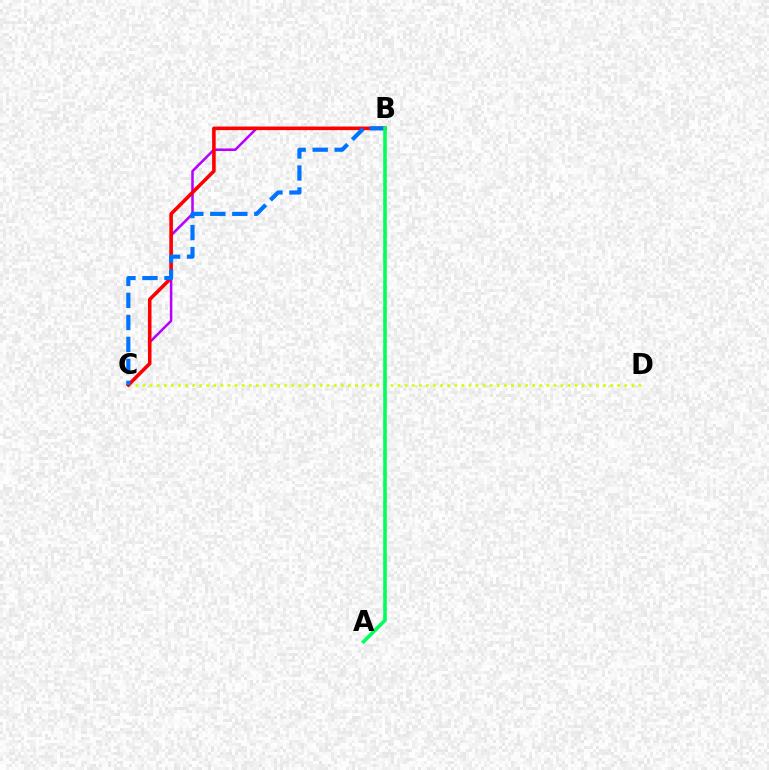{('C', 'D'): [{'color': '#d1ff00', 'line_style': 'dotted', 'thickness': 1.92}], ('B', 'C'): [{'color': '#b900ff', 'line_style': 'solid', 'thickness': 1.83}, {'color': '#ff0000', 'line_style': 'solid', 'thickness': 2.57}, {'color': '#0074ff', 'line_style': 'dashed', 'thickness': 2.99}], ('A', 'B'): [{'color': '#00ff5c', 'line_style': 'solid', 'thickness': 2.59}]}